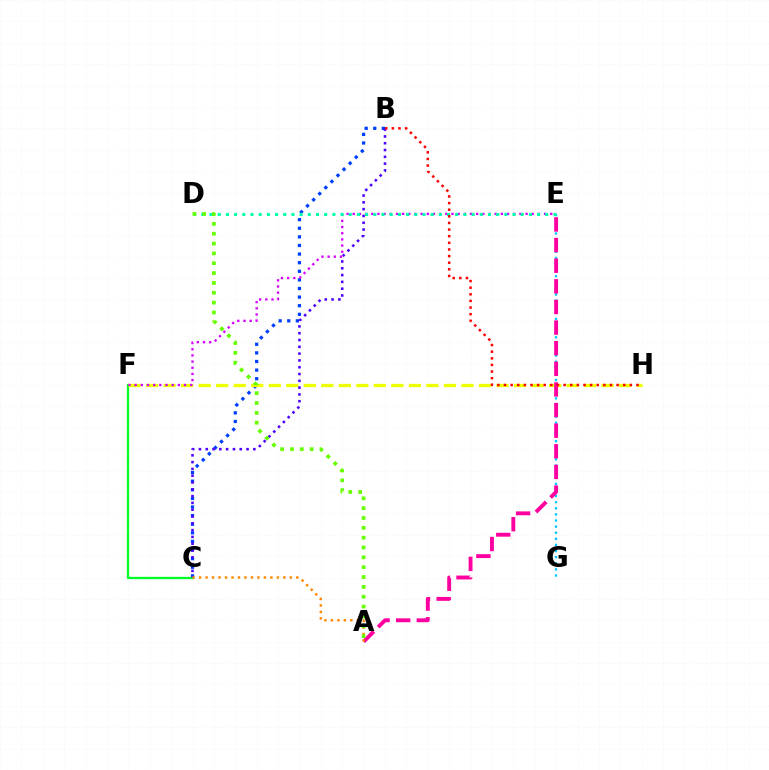{('B', 'C'): [{'color': '#003fff', 'line_style': 'dotted', 'thickness': 2.34}, {'color': '#4f00ff', 'line_style': 'dotted', 'thickness': 1.85}], ('C', 'F'): [{'color': '#00ff27', 'line_style': 'solid', 'thickness': 1.66}], ('E', 'G'): [{'color': '#00c7ff', 'line_style': 'dotted', 'thickness': 1.66}], ('F', 'H'): [{'color': '#eeff00', 'line_style': 'dashed', 'thickness': 2.38}], ('E', 'F'): [{'color': '#d600ff', 'line_style': 'dotted', 'thickness': 1.68}], ('A', 'E'): [{'color': '#ff00a0', 'line_style': 'dashed', 'thickness': 2.8}], ('A', 'C'): [{'color': '#ff8800', 'line_style': 'dotted', 'thickness': 1.76}], ('D', 'E'): [{'color': '#00ffaf', 'line_style': 'dotted', 'thickness': 2.22}], ('B', 'H'): [{'color': '#ff0000', 'line_style': 'dotted', 'thickness': 1.8}], ('A', 'D'): [{'color': '#66ff00', 'line_style': 'dotted', 'thickness': 2.67}]}